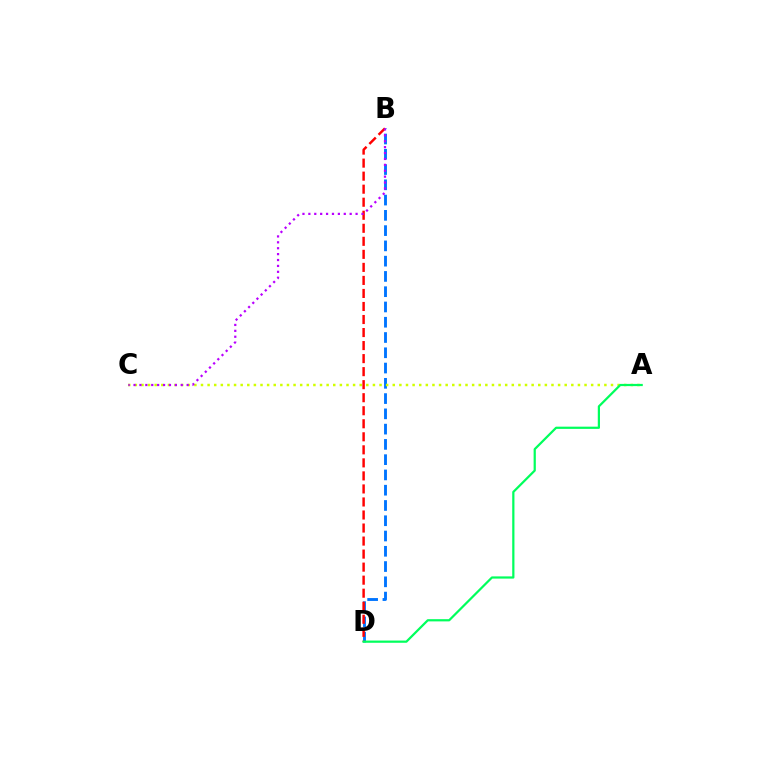{('B', 'D'): [{'color': '#0074ff', 'line_style': 'dashed', 'thickness': 2.07}, {'color': '#ff0000', 'line_style': 'dashed', 'thickness': 1.77}], ('A', 'C'): [{'color': '#d1ff00', 'line_style': 'dotted', 'thickness': 1.8}], ('A', 'D'): [{'color': '#00ff5c', 'line_style': 'solid', 'thickness': 1.6}], ('B', 'C'): [{'color': '#b900ff', 'line_style': 'dotted', 'thickness': 1.6}]}